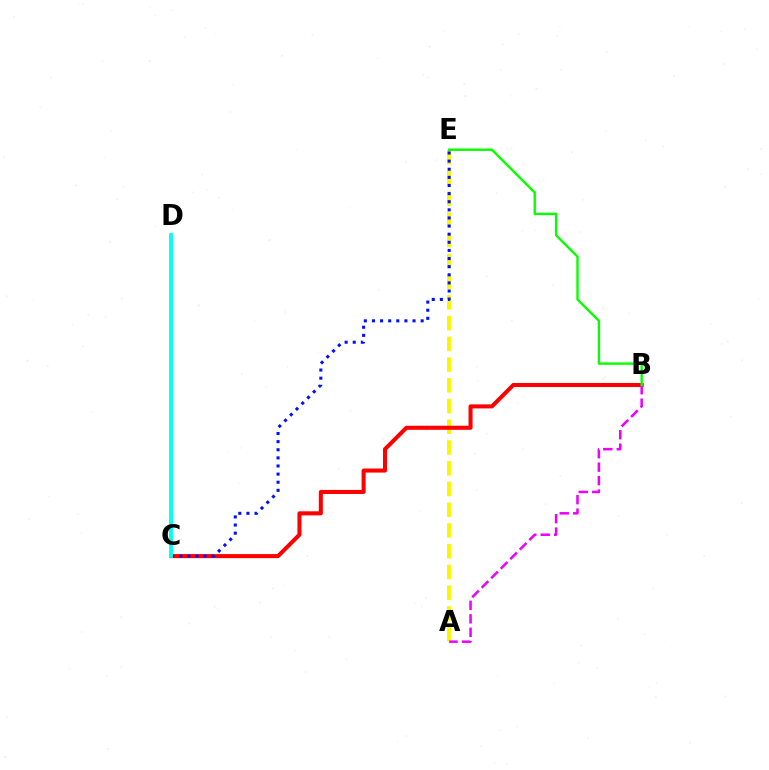{('A', 'E'): [{'color': '#fcf500', 'line_style': 'dashed', 'thickness': 2.82}], ('B', 'C'): [{'color': '#ff0000', 'line_style': 'solid', 'thickness': 2.91}], ('A', 'B'): [{'color': '#ee00ff', 'line_style': 'dashed', 'thickness': 1.83}], ('C', 'E'): [{'color': '#0010ff', 'line_style': 'dotted', 'thickness': 2.21}], ('C', 'D'): [{'color': '#00fff6', 'line_style': 'solid', 'thickness': 2.78}], ('B', 'E'): [{'color': '#08ff00', 'line_style': 'solid', 'thickness': 1.73}]}